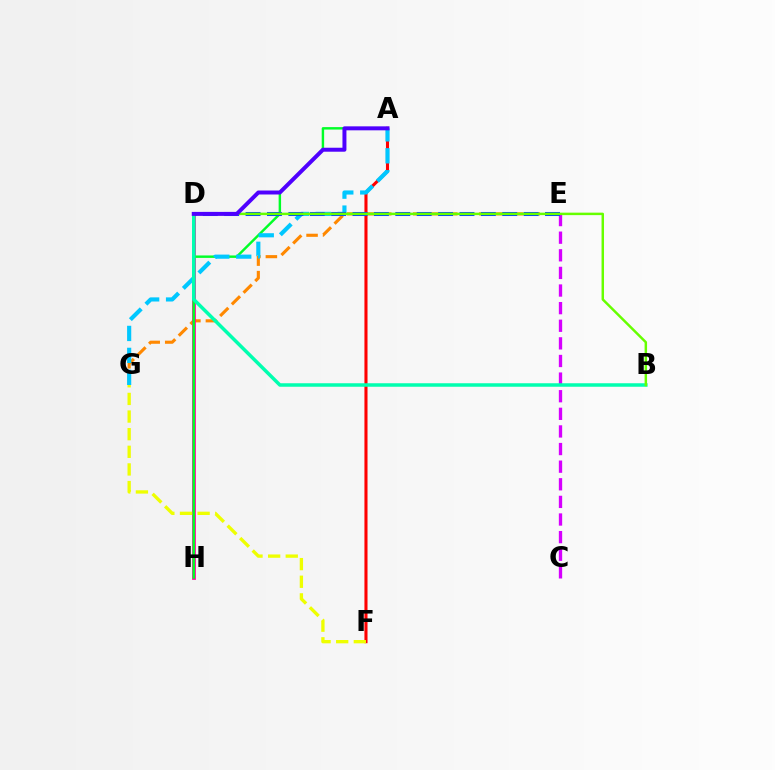{('E', 'G'): [{'color': '#ff8800', 'line_style': 'dashed', 'thickness': 2.24}], ('D', 'H'): [{'color': '#ff00a0', 'line_style': 'solid', 'thickness': 2.69}], ('A', 'H'): [{'color': '#00ff27', 'line_style': 'solid', 'thickness': 1.76}], ('C', 'E'): [{'color': '#d600ff', 'line_style': 'dashed', 'thickness': 2.39}], ('A', 'F'): [{'color': '#ff0000', 'line_style': 'solid', 'thickness': 2.21}], ('A', 'G'): [{'color': '#00c7ff', 'line_style': 'dashed', 'thickness': 2.98}], ('F', 'G'): [{'color': '#eeff00', 'line_style': 'dashed', 'thickness': 2.4}], ('D', 'E'): [{'color': '#003fff', 'line_style': 'dashed', 'thickness': 2.91}], ('B', 'D'): [{'color': '#00ffaf', 'line_style': 'solid', 'thickness': 2.52}, {'color': '#66ff00', 'line_style': 'solid', 'thickness': 1.78}], ('A', 'D'): [{'color': '#4f00ff', 'line_style': 'solid', 'thickness': 2.86}]}